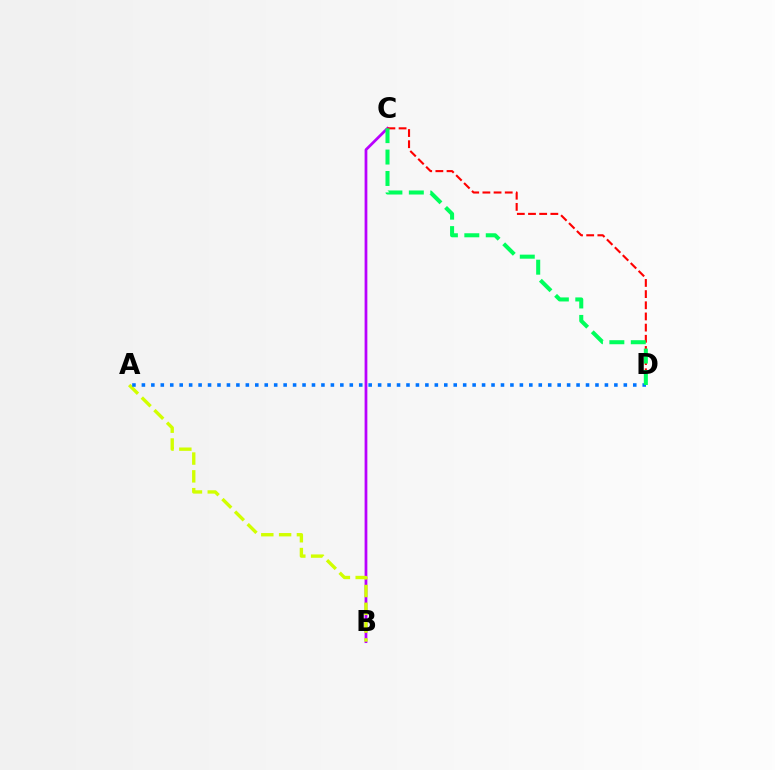{('B', 'C'): [{'color': '#b900ff', 'line_style': 'solid', 'thickness': 1.98}], ('C', 'D'): [{'color': '#ff0000', 'line_style': 'dashed', 'thickness': 1.52}, {'color': '#00ff5c', 'line_style': 'dashed', 'thickness': 2.91}], ('A', 'B'): [{'color': '#d1ff00', 'line_style': 'dashed', 'thickness': 2.42}], ('A', 'D'): [{'color': '#0074ff', 'line_style': 'dotted', 'thickness': 2.57}]}